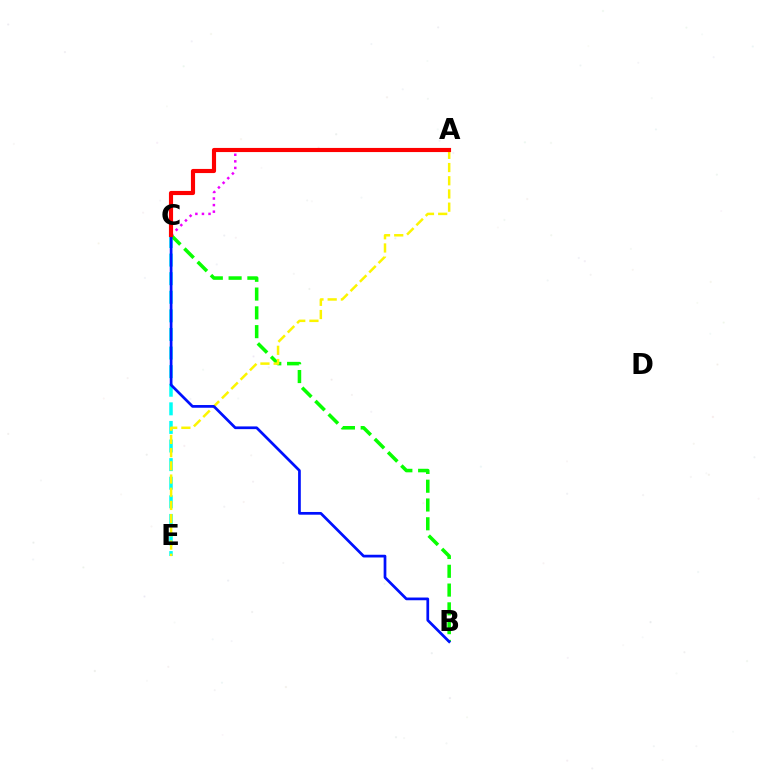{('A', 'C'): [{'color': '#ee00ff', 'line_style': 'dotted', 'thickness': 1.79}, {'color': '#ff0000', 'line_style': 'solid', 'thickness': 2.98}], ('C', 'E'): [{'color': '#00fff6', 'line_style': 'dashed', 'thickness': 2.53}], ('B', 'C'): [{'color': '#08ff00', 'line_style': 'dashed', 'thickness': 2.55}, {'color': '#0010ff', 'line_style': 'solid', 'thickness': 1.96}], ('A', 'E'): [{'color': '#fcf500', 'line_style': 'dashed', 'thickness': 1.79}]}